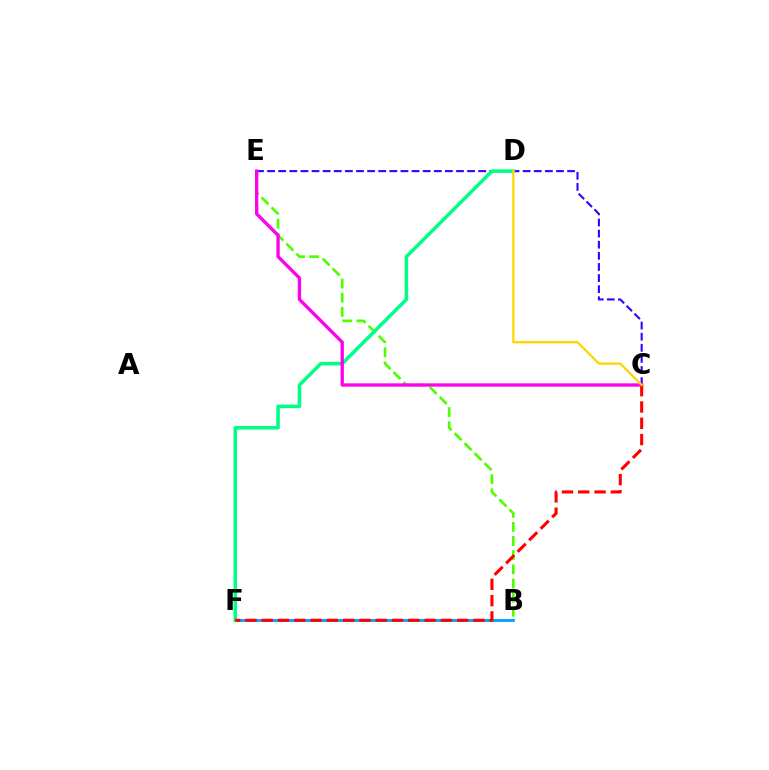{('B', 'E'): [{'color': '#4fff00', 'line_style': 'dashed', 'thickness': 1.92}], ('C', 'E'): [{'color': '#3700ff', 'line_style': 'dashed', 'thickness': 1.51}, {'color': '#ff00ed', 'line_style': 'solid', 'thickness': 2.39}], ('B', 'F'): [{'color': '#009eff', 'line_style': 'solid', 'thickness': 2.01}], ('D', 'F'): [{'color': '#00ff86', 'line_style': 'solid', 'thickness': 2.55}], ('C', 'F'): [{'color': '#ff0000', 'line_style': 'dashed', 'thickness': 2.21}], ('C', 'D'): [{'color': '#ffd500', 'line_style': 'solid', 'thickness': 1.64}]}